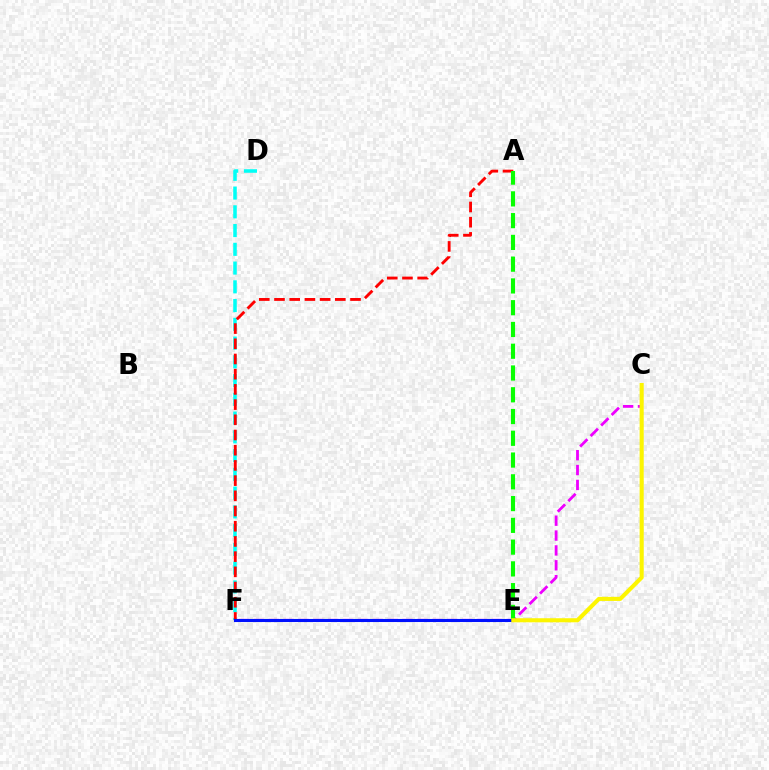{('D', 'F'): [{'color': '#00fff6', 'line_style': 'dashed', 'thickness': 2.55}], ('C', 'F'): [{'color': '#ee00ff', 'line_style': 'dashed', 'thickness': 2.02}], ('A', 'F'): [{'color': '#ff0000', 'line_style': 'dashed', 'thickness': 2.07}], ('A', 'E'): [{'color': '#08ff00', 'line_style': 'dashed', 'thickness': 2.96}], ('E', 'F'): [{'color': '#0010ff', 'line_style': 'solid', 'thickness': 2.21}], ('C', 'E'): [{'color': '#fcf500', 'line_style': 'solid', 'thickness': 2.95}]}